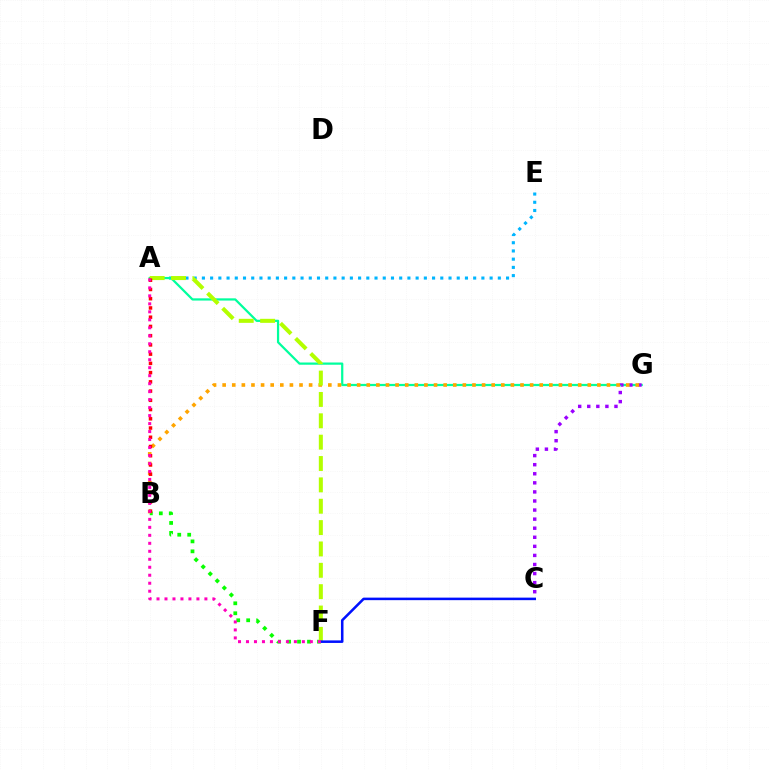{('A', 'E'): [{'color': '#00b5ff', 'line_style': 'dotted', 'thickness': 2.23}], ('A', 'G'): [{'color': '#00ff9d', 'line_style': 'solid', 'thickness': 1.61}], ('B', 'F'): [{'color': '#08ff00', 'line_style': 'dotted', 'thickness': 2.7}], ('C', 'G'): [{'color': '#9b00ff', 'line_style': 'dotted', 'thickness': 2.47}], ('B', 'G'): [{'color': '#ffa500', 'line_style': 'dotted', 'thickness': 2.61}], ('A', 'F'): [{'color': '#b3ff00', 'line_style': 'dashed', 'thickness': 2.9}, {'color': '#ff00bd', 'line_style': 'dotted', 'thickness': 2.17}], ('C', 'F'): [{'color': '#0010ff', 'line_style': 'solid', 'thickness': 1.83}], ('A', 'B'): [{'color': '#ff0000', 'line_style': 'dotted', 'thickness': 2.51}]}